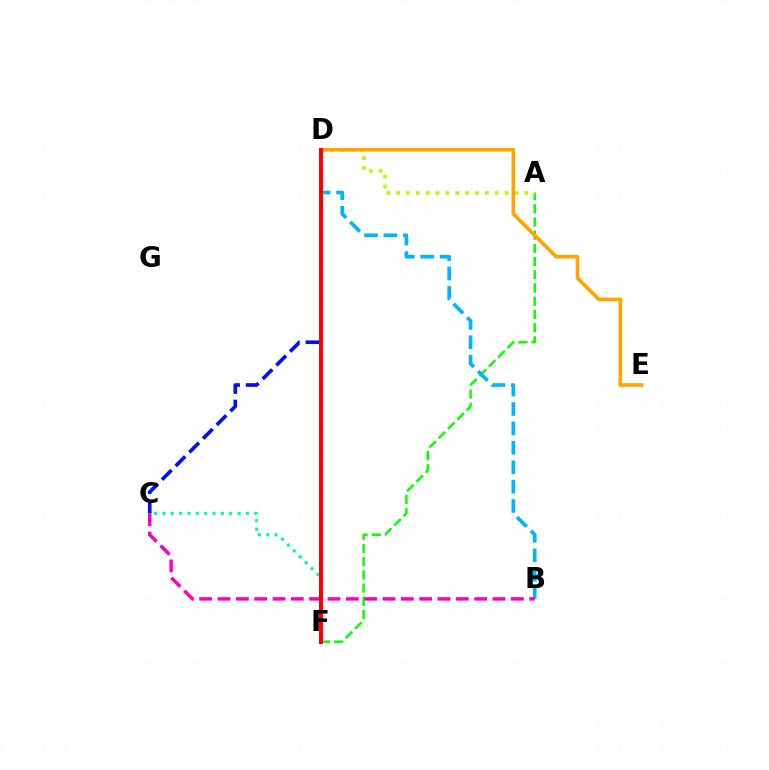{('A', 'F'): [{'color': '#08ff00', 'line_style': 'dashed', 'thickness': 1.79}], ('B', 'D'): [{'color': '#00b5ff', 'line_style': 'dashed', 'thickness': 2.64}], ('A', 'D'): [{'color': '#b3ff00', 'line_style': 'dotted', 'thickness': 2.68}], ('D', 'F'): [{'color': '#9b00ff', 'line_style': 'dotted', 'thickness': 2.69}, {'color': '#ff0000', 'line_style': 'solid', 'thickness': 2.89}], ('C', 'F'): [{'color': '#00ff9d', 'line_style': 'dotted', 'thickness': 2.27}], ('B', 'C'): [{'color': '#ff00bd', 'line_style': 'dashed', 'thickness': 2.49}], ('C', 'D'): [{'color': '#0010ff', 'line_style': 'dashed', 'thickness': 2.63}], ('D', 'E'): [{'color': '#ffa500', 'line_style': 'solid', 'thickness': 2.63}]}